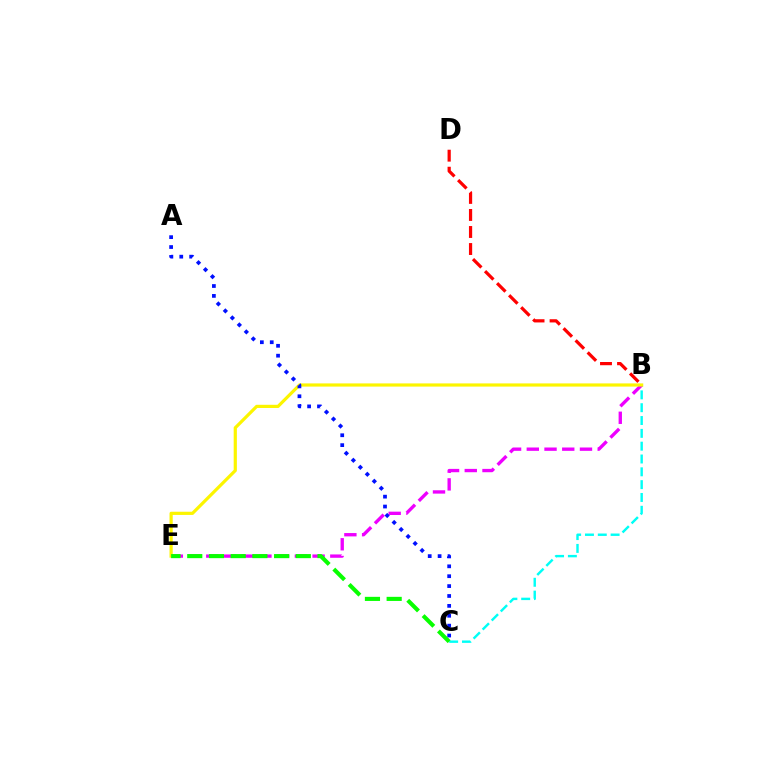{('B', 'D'): [{'color': '#ff0000', 'line_style': 'dashed', 'thickness': 2.31}], ('B', 'C'): [{'color': '#00fff6', 'line_style': 'dashed', 'thickness': 1.74}], ('B', 'E'): [{'color': '#ee00ff', 'line_style': 'dashed', 'thickness': 2.41}, {'color': '#fcf500', 'line_style': 'solid', 'thickness': 2.3}], ('A', 'C'): [{'color': '#0010ff', 'line_style': 'dotted', 'thickness': 2.69}], ('C', 'E'): [{'color': '#08ff00', 'line_style': 'dashed', 'thickness': 2.95}]}